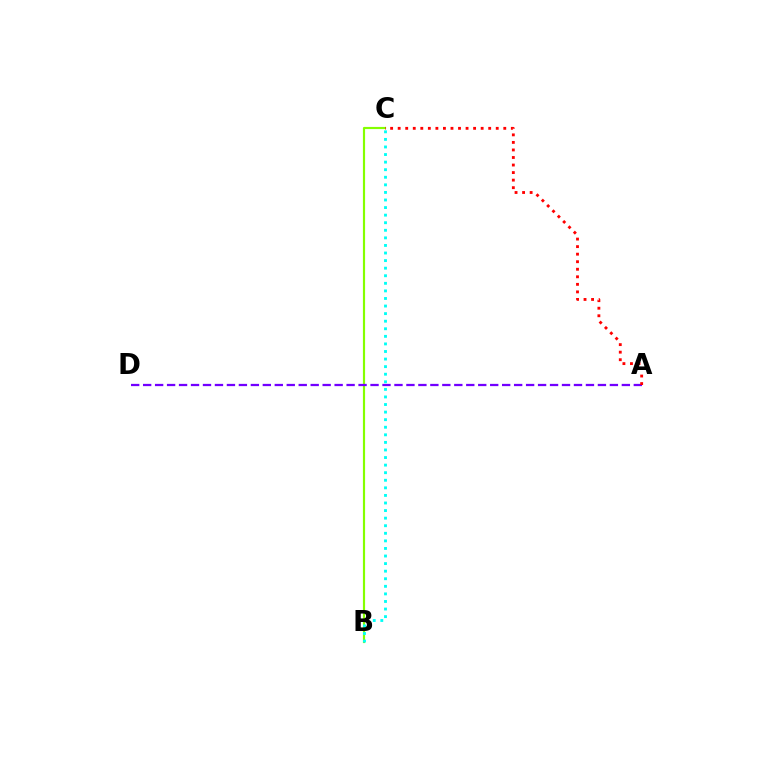{('B', 'C'): [{'color': '#84ff00', 'line_style': 'solid', 'thickness': 1.56}, {'color': '#00fff6', 'line_style': 'dotted', 'thickness': 2.06}], ('A', 'D'): [{'color': '#7200ff', 'line_style': 'dashed', 'thickness': 1.63}], ('A', 'C'): [{'color': '#ff0000', 'line_style': 'dotted', 'thickness': 2.05}]}